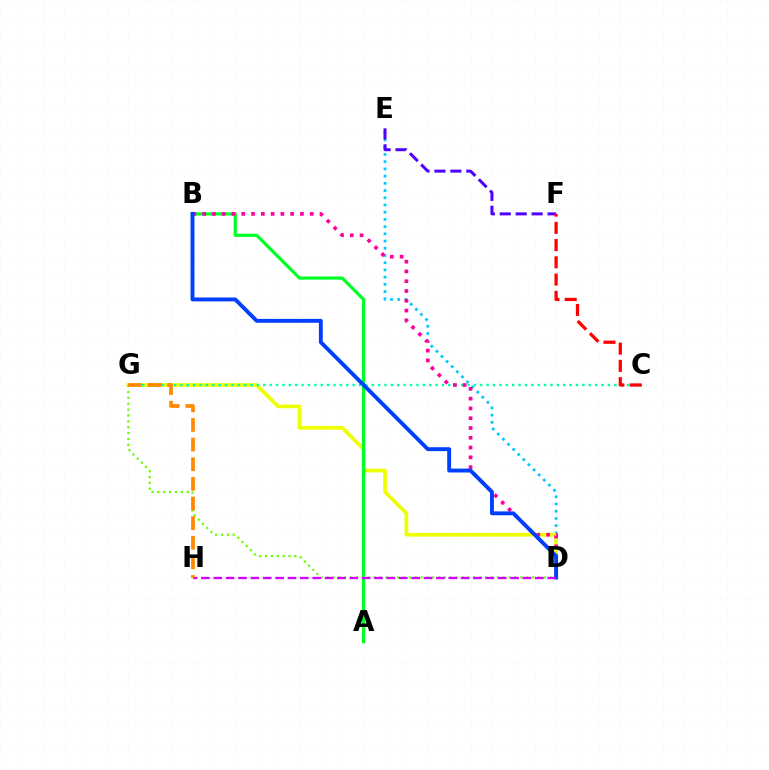{('D', 'E'): [{'color': '#00c7ff', 'line_style': 'dotted', 'thickness': 1.96}], ('D', 'G'): [{'color': '#eeff00', 'line_style': 'solid', 'thickness': 2.66}, {'color': '#66ff00', 'line_style': 'dotted', 'thickness': 1.6}], ('A', 'B'): [{'color': '#00ff27', 'line_style': 'solid', 'thickness': 2.3}], ('C', 'G'): [{'color': '#00ffaf', 'line_style': 'dotted', 'thickness': 1.73}], ('E', 'F'): [{'color': '#4f00ff', 'line_style': 'dashed', 'thickness': 2.16}], ('B', 'D'): [{'color': '#ff00a0', 'line_style': 'dotted', 'thickness': 2.66}, {'color': '#003fff', 'line_style': 'solid', 'thickness': 2.8}], ('D', 'H'): [{'color': '#d600ff', 'line_style': 'dashed', 'thickness': 1.68}], ('C', 'F'): [{'color': '#ff0000', 'line_style': 'dashed', 'thickness': 2.34}], ('G', 'H'): [{'color': '#ff8800', 'line_style': 'dashed', 'thickness': 2.67}]}